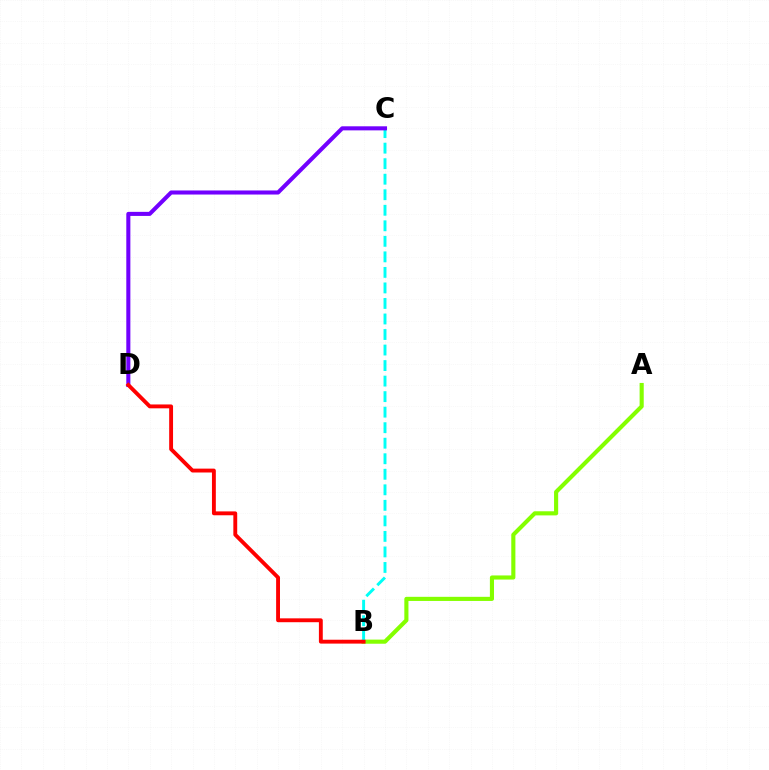{('A', 'B'): [{'color': '#84ff00', 'line_style': 'solid', 'thickness': 2.97}], ('B', 'C'): [{'color': '#00fff6', 'line_style': 'dashed', 'thickness': 2.11}], ('C', 'D'): [{'color': '#7200ff', 'line_style': 'solid', 'thickness': 2.93}], ('B', 'D'): [{'color': '#ff0000', 'line_style': 'solid', 'thickness': 2.79}]}